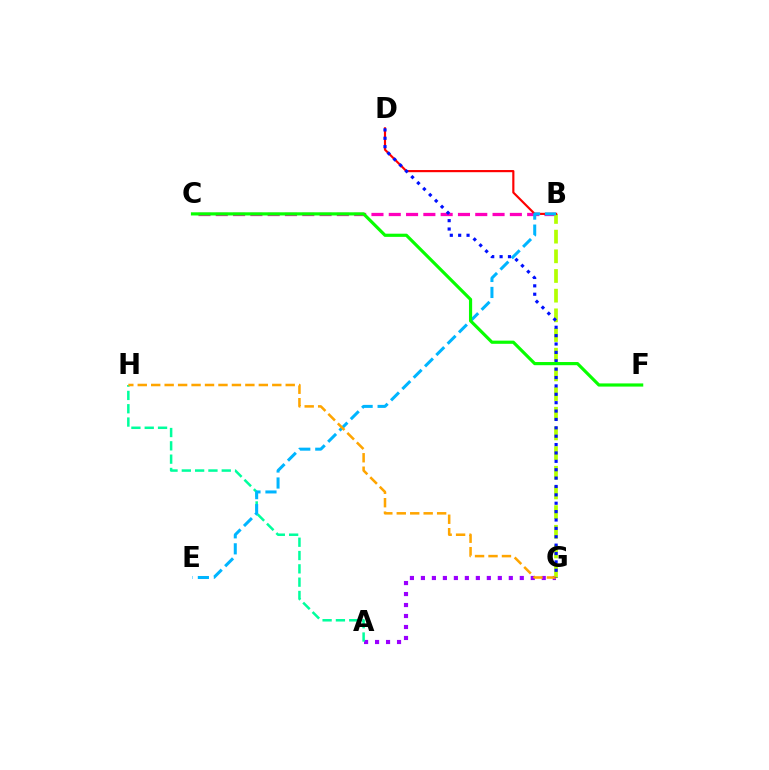{('A', 'G'): [{'color': '#9b00ff', 'line_style': 'dotted', 'thickness': 2.98}], ('A', 'H'): [{'color': '#00ff9d', 'line_style': 'dashed', 'thickness': 1.81}], ('B', 'C'): [{'color': '#ff00bd', 'line_style': 'dashed', 'thickness': 2.35}], ('B', 'G'): [{'color': '#b3ff00', 'line_style': 'dashed', 'thickness': 2.67}], ('B', 'D'): [{'color': '#ff0000', 'line_style': 'solid', 'thickness': 1.55}], ('B', 'E'): [{'color': '#00b5ff', 'line_style': 'dashed', 'thickness': 2.18}], ('G', 'H'): [{'color': '#ffa500', 'line_style': 'dashed', 'thickness': 1.83}], ('D', 'G'): [{'color': '#0010ff', 'line_style': 'dotted', 'thickness': 2.28}], ('C', 'F'): [{'color': '#08ff00', 'line_style': 'solid', 'thickness': 2.28}]}